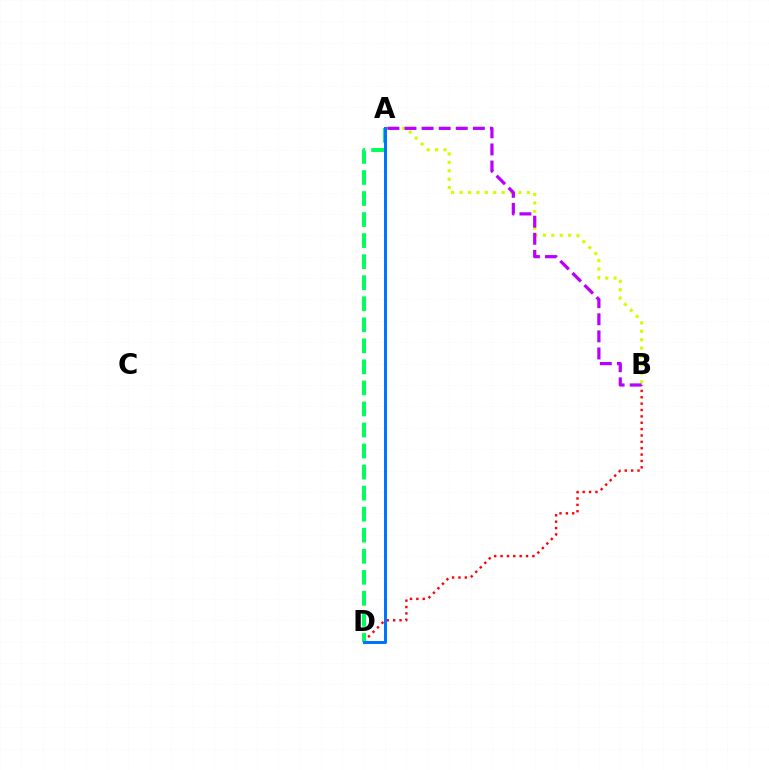{('B', 'D'): [{'color': '#ff0000', 'line_style': 'dotted', 'thickness': 1.73}], ('A', 'B'): [{'color': '#d1ff00', 'line_style': 'dotted', 'thickness': 2.28}, {'color': '#b900ff', 'line_style': 'dashed', 'thickness': 2.32}], ('A', 'D'): [{'color': '#00ff5c', 'line_style': 'dashed', 'thickness': 2.86}, {'color': '#0074ff', 'line_style': 'solid', 'thickness': 2.16}]}